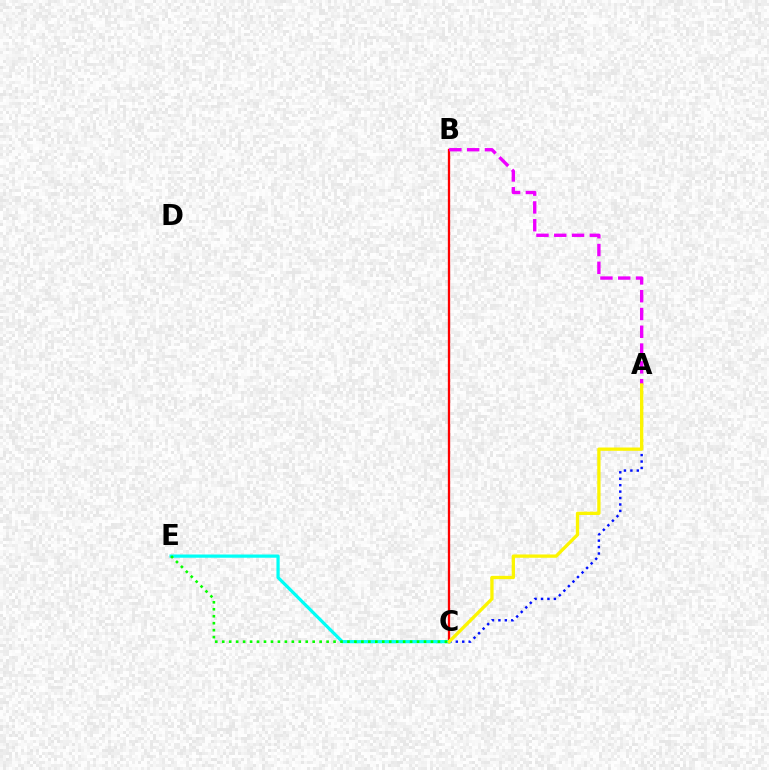{('A', 'C'): [{'color': '#0010ff', 'line_style': 'dotted', 'thickness': 1.75}, {'color': '#fcf500', 'line_style': 'solid', 'thickness': 2.38}], ('B', 'C'): [{'color': '#ff0000', 'line_style': 'solid', 'thickness': 1.67}], ('A', 'B'): [{'color': '#ee00ff', 'line_style': 'dashed', 'thickness': 2.42}], ('C', 'E'): [{'color': '#00fff6', 'line_style': 'solid', 'thickness': 2.32}, {'color': '#08ff00', 'line_style': 'dotted', 'thickness': 1.89}]}